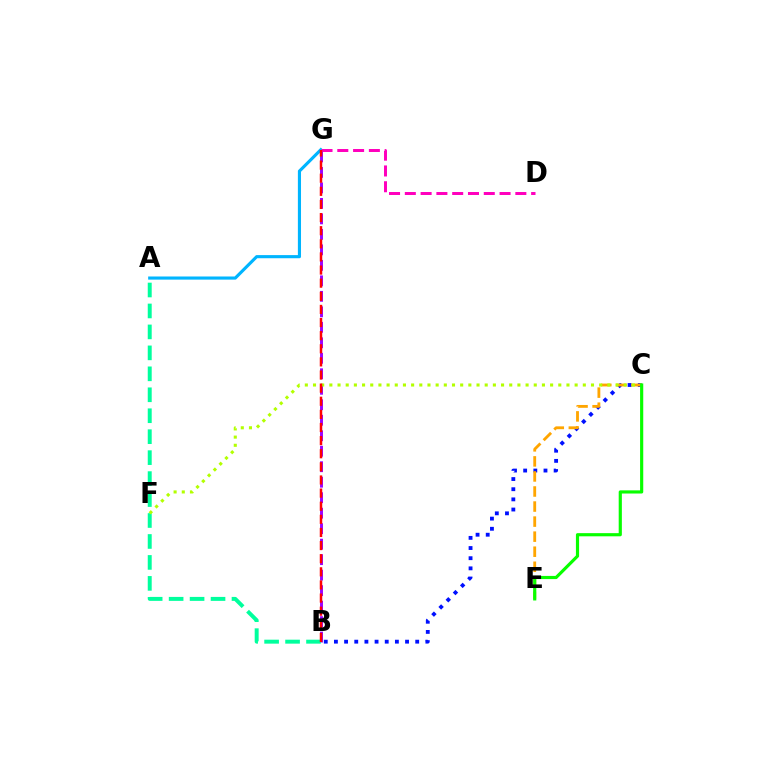{('A', 'G'): [{'color': '#00b5ff', 'line_style': 'solid', 'thickness': 2.26}], ('B', 'G'): [{'color': '#9b00ff', 'line_style': 'dashed', 'thickness': 2.1}, {'color': '#ff0000', 'line_style': 'dashed', 'thickness': 1.78}], ('B', 'C'): [{'color': '#0010ff', 'line_style': 'dotted', 'thickness': 2.76}], ('A', 'B'): [{'color': '#00ff9d', 'line_style': 'dashed', 'thickness': 2.85}], ('C', 'E'): [{'color': '#ffa500', 'line_style': 'dashed', 'thickness': 2.04}, {'color': '#08ff00', 'line_style': 'solid', 'thickness': 2.28}], ('C', 'F'): [{'color': '#b3ff00', 'line_style': 'dotted', 'thickness': 2.22}], ('D', 'G'): [{'color': '#ff00bd', 'line_style': 'dashed', 'thickness': 2.14}]}